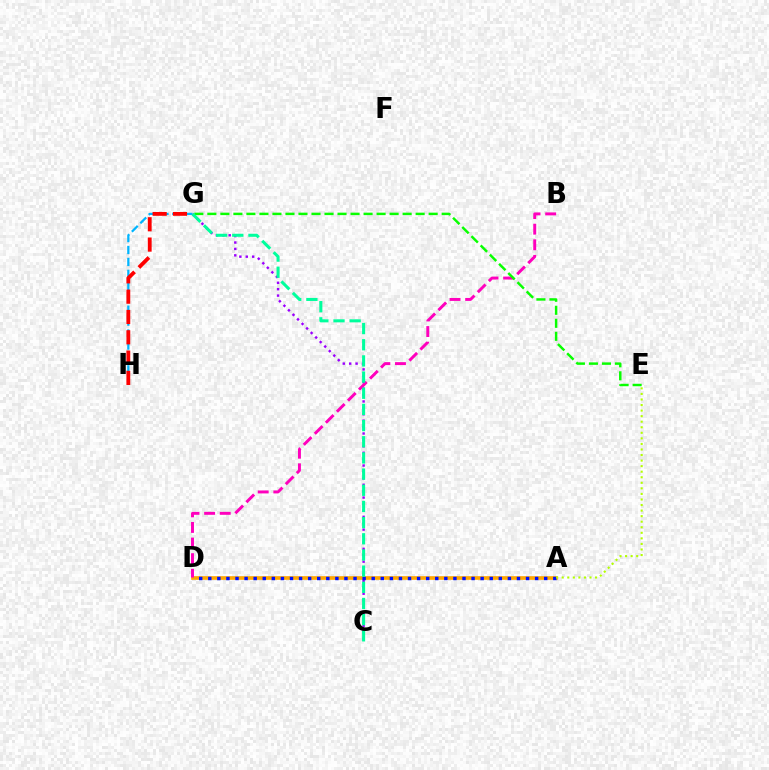{('G', 'H'): [{'color': '#00b5ff', 'line_style': 'dashed', 'thickness': 1.62}, {'color': '#ff0000', 'line_style': 'dashed', 'thickness': 2.76}], ('A', 'D'): [{'color': '#ffa500', 'line_style': 'solid', 'thickness': 2.63}, {'color': '#0010ff', 'line_style': 'dotted', 'thickness': 2.47}], ('C', 'G'): [{'color': '#9b00ff', 'line_style': 'dotted', 'thickness': 1.74}, {'color': '#00ff9d', 'line_style': 'dashed', 'thickness': 2.2}], ('B', 'D'): [{'color': '#ff00bd', 'line_style': 'dashed', 'thickness': 2.12}], ('E', 'G'): [{'color': '#08ff00', 'line_style': 'dashed', 'thickness': 1.77}], ('A', 'E'): [{'color': '#b3ff00', 'line_style': 'dotted', 'thickness': 1.51}]}